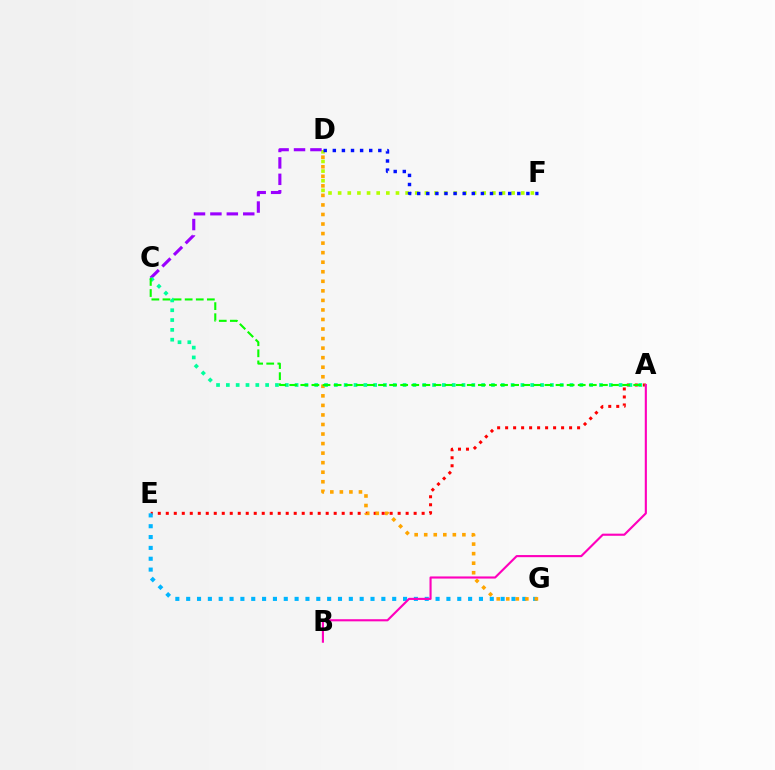{('D', 'F'): [{'color': '#b3ff00', 'line_style': 'dotted', 'thickness': 2.62}, {'color': '#0010ff', 'line_style': 'dotted', 'thickness': 2.47}], ('C', 'D'): [{'color': '#9b00ff', 'line_style': 'dashed', 'thickness': 2.23}], ('A', 'E'): [{'color': '#ff0000', 'line_style': 'dotted', 'thickness': 2.17}], ('E', 'G'): [{'color': '#00b5ff', 'line_style': 'dotted', 'thickness': 2.95}], ('D', 'G'): [{'color': '#ffa500', 'line_style': 'dotted', 'thickness': 2.59}], ('A', 'C'): [{'color': '#00ff9d', 'line_style': 'dotted', 'thickness': 2.67}, {'color': '#08ff00', 'line_style': 'dashed', 'thickness': 1.51}], ('A', 'B'): [{'color': '#ff00bd', 'line_style': 'solid', 'thickness': 1.53}]}